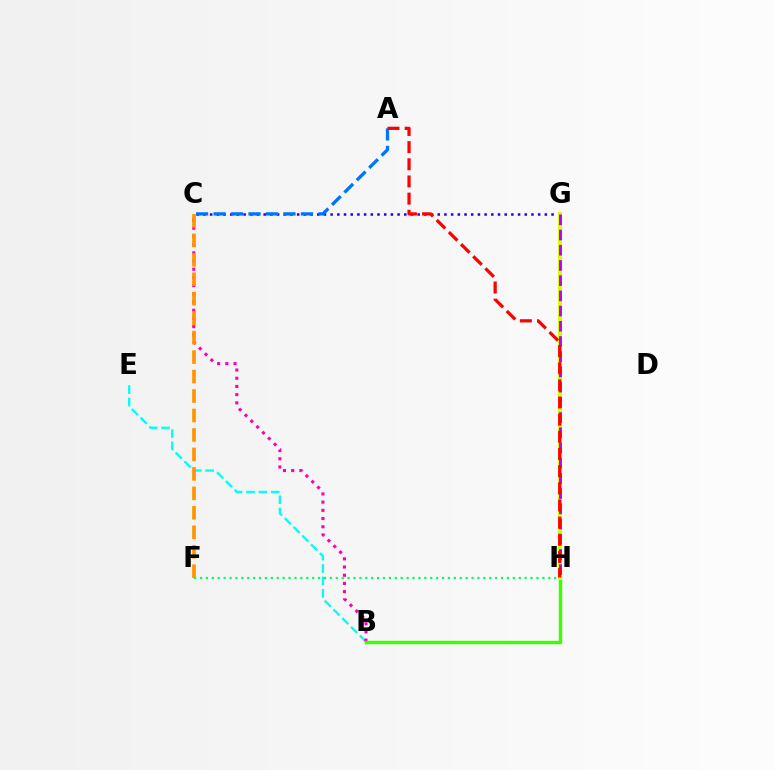{('C', 'G'): [{'color': '#2500ff', 'line_style': 'dotted', 'thickness': 1.82}], ('B', 'E'): [{'color': '#00fff6', 'line_style': 'dashed', 'thickness': 1.68}], ('B', 'C'): [{'color': '#ff00ac', 'line_style': 'dotted', 'thickness': 2.23}], ('A', 'C'): [{'color': '#0074ff', 'line_style': 'dashed', 'thickness': 2.37}], ('F', 'H'): [{'color': '#00ff5c', 'line_style': 'dotted', 'thickness': 1.6}], ('B', 'H'): [{'color': '#3dff00', 'line_style': 'solid', 'thickness': 2.47}], ('G', 'H'): [{'color': '#d1ff00', 'line_style': 'solid', 'thickness': 2.85}, {'color': '#b900ff', 'line_style': 'dashed', 'thickness': 2.07}], ('C', 'F'): [{'color': '#ff9400', 'line_style': 'dashed', 'thickness': 2.64}], ('A', 'H'): [{'color': '#ff0000', 'line_style': 'dashed', 'thickness': 2.33}]}